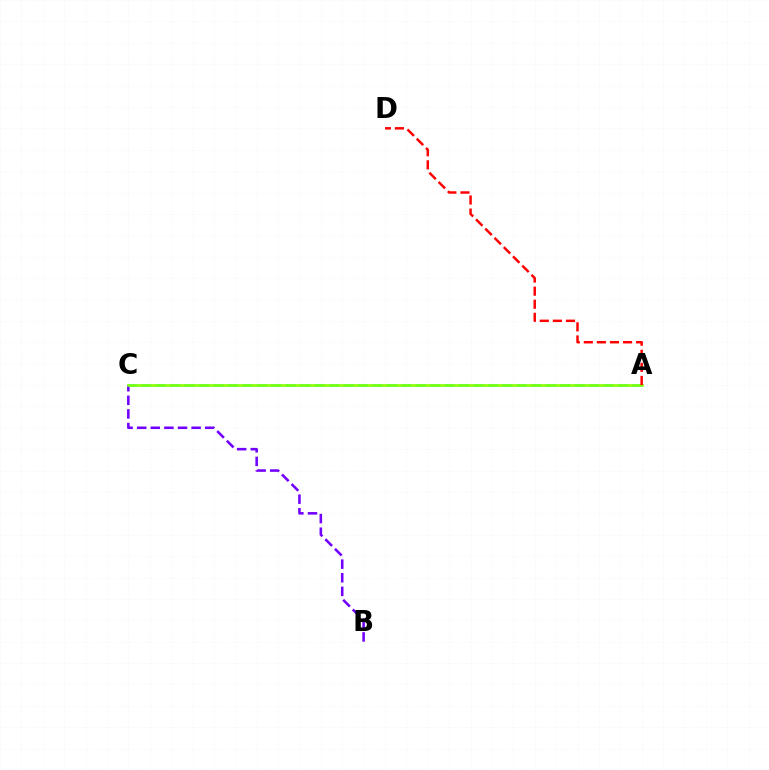{('B', 'C'): [{'color': '#7200ff', 'line_style': 'dashed', 'thickness': 1.85}], ('A', 'C'): [{'color': '#00fff6', 'line_style': 'dashed', 'thickness': 1.96}, {'color': '#84ff00', 'line_style': 'solid', 'thickness': 1.86}], ('A', 'D'): [{'color': '#ff0000', 'line_style': 'dashed', 'thickness': 1.78}]}